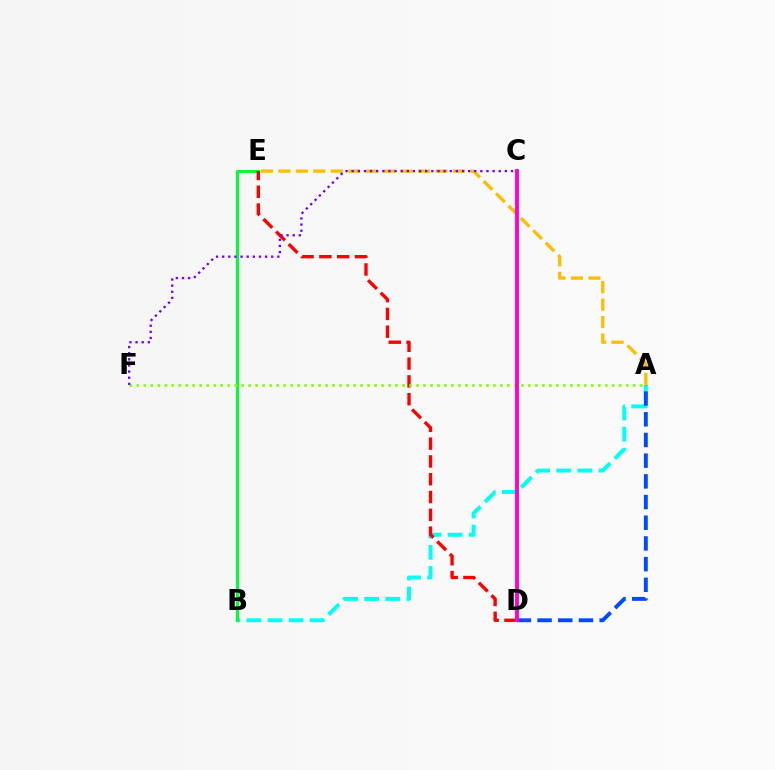{('A', 'B'): [{'color': '#00fff6', 'line_style': 'dashed', 'thickness': 2.87}], ('B', 'E'): [{'color': '#00ff39', 'line_style': 'solid', 'thickness': 2.2}], ('A', 'D'): [{'color': '#004bff', 'line_style': 'dashed', 'thickness': 2.81}], ('D', 'E'): [{'color': '#ff0000', 'line_style': 'dashed', 'thickness': 2.42}], ('A', 'E'): [{'color': '#ffbd00', 'line_style': 'dashed', 'thickness': 2.37}], ('A', 'F'): [{'color': '#84ff00', 'line_style': 'dotted', 'thickness': 1.9}], ('C', 'F'): [{'color': '#7200ff', 'line_style': 'dotted', 'thickness': 1.66}], ('C', 'D'): [{'color': '#ff00cf', 'line_style': 'solid', 'thickness': 2.77}]}